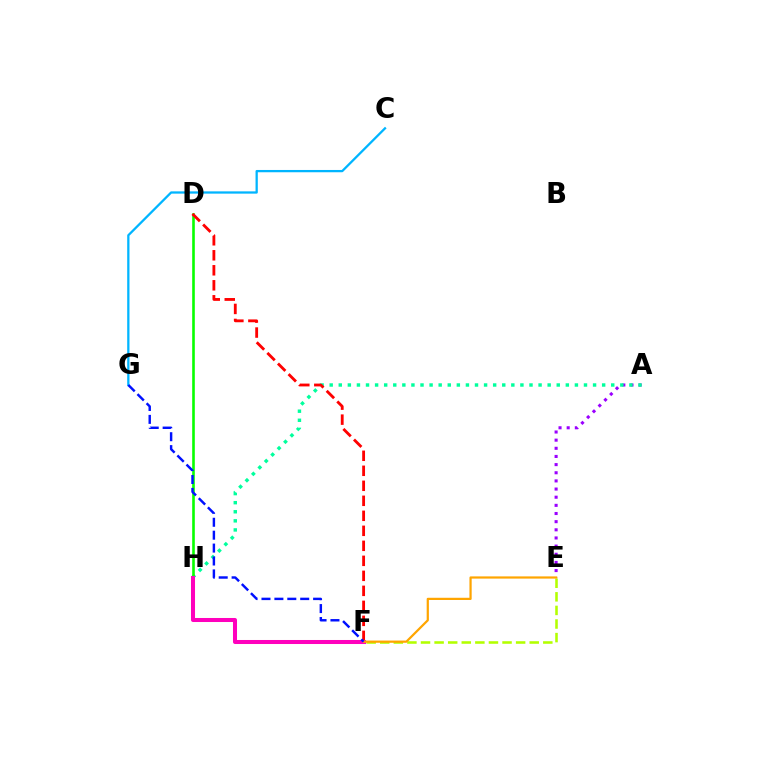{('A', 'E'): [{'color': '#9b00ff', 'line_style': 'dotted', 'thickness': 2.21}], ('A', 'H'): [{'color': '#00ff9d', 'line_style': 'dotted', 'thickness': 2.47}], ('D', 'H'): [{'color': '#08ff00', 'line_style': 'solid', 'thickness': 1.89}], ('C', 'G'): [{'color': '#00b5ff', 'line_style': 'solid', 'thickness': 1.64}], ('E', 'F'): [{'color': '#b3ff00', 'line_style': 'dashed', 'thickness': 1.85}, {'color': '#ffa500', 'line_style': 'solid', 'thickness': 1.6}], ('D', 'F'): [{'color': '#ff0000', 'line_style': 'dashed', 'thickness': 2.04}], ('F', 'H'): [{'color': '#ff00bd', 'line_style': 'solid', 'thickness': 2.9}], ('F', 'G'): [{'color': '#0010ff', 'line_style': 'dashed', 'thickness': 1.75}]}